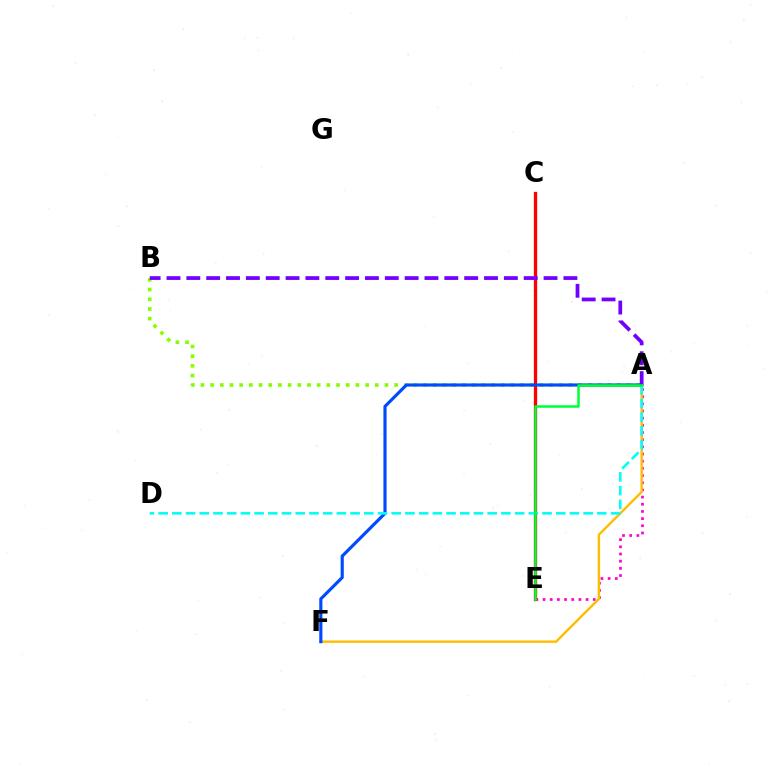{('A', 'E'): [{'color': '#ff00cf', 'line_style': 'dotted', 'thickness': 1.95}, {'color': '#00ff39', 'line_style': 'solid', 'thickness': 1.82}], ('A', 'B'): [{'color': '#84ff00', 'line_style': 'dotted', 'thickness': 2.63}, {'color': '#7200ff', 'line_style': 'dashed', 'thickness': 2.7}], ('C', 'E'): [{'color': '#ff0000', 'line_style': 'solid', 'thickness': 2.38}], ('A', 'F'): [{'color': '#ffbd00', 'line_style': 'solid', 'thickness': 1.72}, {'color': '#004bff', 'line_style': 'solid', 'thickness': 2.27}], ('A', 'D'): [{'color': '#00fff6', 'line_style': 'dashed', 'thickness': 1.86}]}